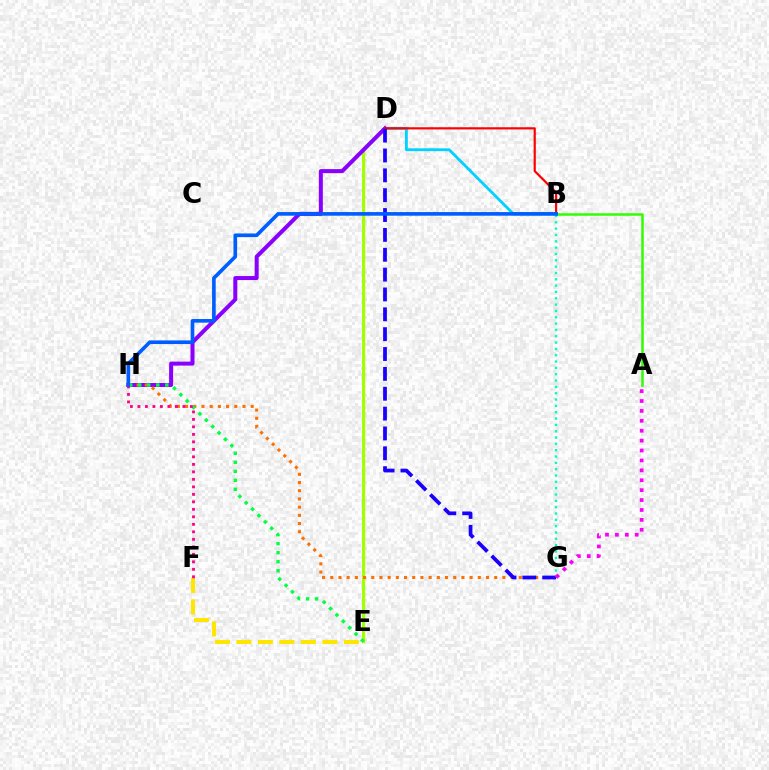{('D', 'E'): [{'color': '#a2ff00', 'line_style': 'solid', 'thickness': 2.27}], ('E', 'F'): [{'color': '#ffe600', 'line_style': 'dashed', 'thickness': 2.92}], ('B', 'D'): [{'color': '#00d3ff', 'line_style': 'solid', 'thickness': 2.04}, {'color': '#ff0000', 'line_style': 'solid', 'thickness': 1.57}], ('B', 'G'): [{'color': '#00ffbb', 'line_style': 'dotted', 'thickness': 1.72}], ('D', 'H'): [{'color': '#8a00ff', 'line_style': 'solid', 'thickness': 2.89}], ('G', 'H'): [{'color': '#ff7000', 'line_style': 'dotted', 'thickness': 2.23}], ('E', 'H'): [{'color': '#00ff45', 'line_style': 'dotted', 'thickness': 2.45}], ('F', 'H'): [{'color': '#ff0088', 'line_style': 'dotted', 'thickness': 2.04}], ('A', 'B'): [{'color': '#31ff00', 'line_style': 'solid', 'thickness': 1.81}], ('D', 'G'): [{'color': '#1900ff', 'line_style': 'dashed', 'thickness': 2.7}], ('B', 'H'): [{'color': '#005dff', 'line_style': 'solid', 'thickness': 2.61}], ('A', 'G'): [{'color': '#fa00f9', 'line_style': 'dotted', 'thickness': 2.69}]}